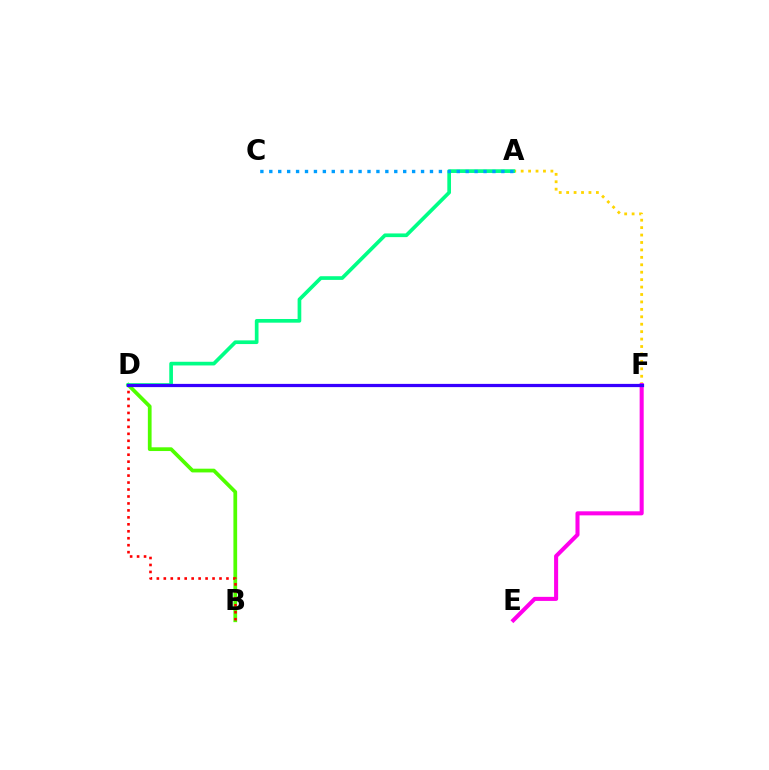{('A', 'F'): [{'color': '#ffd500', 'line_style': 'dotted', 'thickness': 2.02}], ('B', 'D'): [{'color': '#4fff00', 'line_style': 'solid', 'thickness': 2.69}, {'color': '#ff0000', 'line_style': 'dotted', 'thickness': 1.89}], ('A', 'D'): [{'color': '#00ff86', 'line_style': 'solid', 'thickness': 2.65}], ('E', 'F'): [{'color': '#ff00ed', 'line_style': 'solid', 'thickness': 2.92}], ('A', 'C'): [{'color': '#009eff', 'line_style': 'dotted', 'thickness': 2.43}], ('D', 'F'): [{'color': '#3700ff', 'line_style': 'solid', 'thickness': 2.33}]}